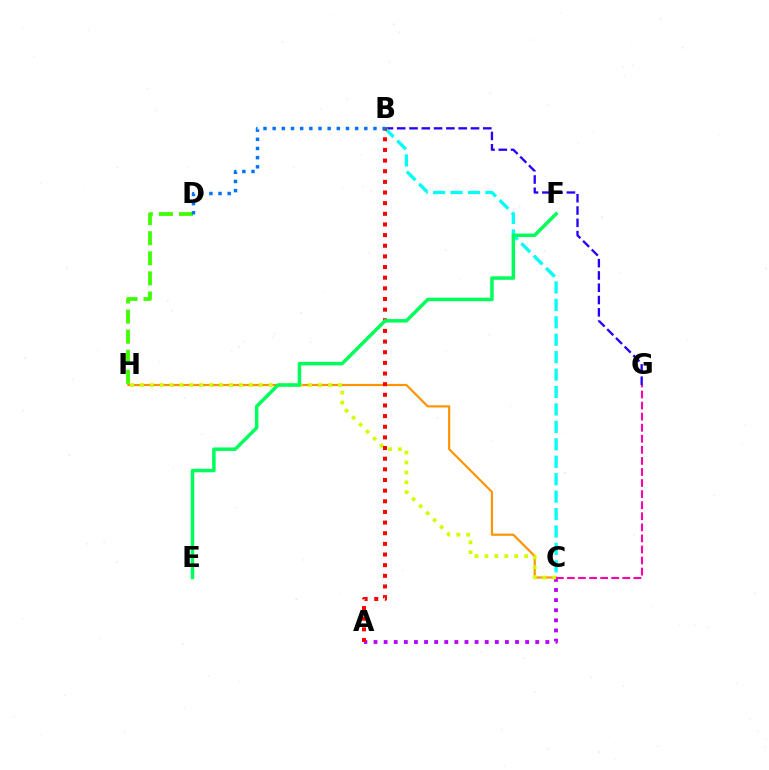{('D', 'H'): [{'color': '#3dff00', 'line_style': 'dashed', 'thickness': 2.73}], ('B', 'G'): [{'color': '#2500ff', 'line_style': 'dashed', 'thickness': 1.67}], ('C', 'H'): [{'color': '#ff9400', 'line_style': 'solid', 'thickness': 1.57}, {'color': '#d1ff00', 'line_style': 'dotted', 'thickness': 2.69}], ('A', 'C'): [{'color': '#b900ff', 'line_style': 'dotted', 'thickness': 2.75}], ('B', 'C'): [{'color': '#00fff6', 'line_style': 'dashed', 'thickness': 2.37}], ('C', 'G'): [{'color': '#ff00ac', 'line_style': 'dashed', 'thickness': 1.5}], ('A', 'B'): [{'color': '#ff0000', 'line_style': 'dotted', 'thickness': 2.89}], ('B', 'D'): [{'color': '#0074ff', 'line_style': 'dotted', 'thickness': 2.49}], ('E', 'F'): [{'color': '#00ff5c', 'line_style': 'solid', 'thickness': 2.52}]}